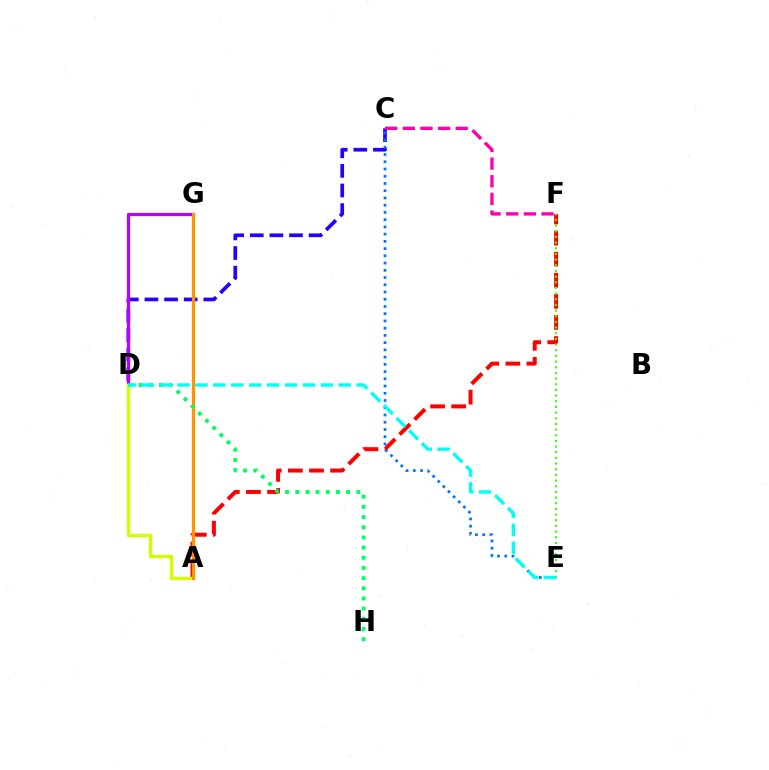{('C', 'D'): [{'color': '#2500ff', 'line_style': 'dashed', 'thickness': 2.67}], ('D', 'G'): [{'color': '#b900ff', 'line_style': 'solid', 'thickness': 2.33}], ('A', 'F'): [{'color': '#ff0000', 'line_style': 'dashed', 'thickness': 2.87}], ('C', 'E'): [{'color': '#0074ff', 'line_style': 'dotted', 'thickness': 1.97}], ('A', 'D'): [{'color': '#d1ff00', 'line_style': 'solid', 'thickness': 2.43}], ('E', 'F'): [{'color': '#3dff00', 'line_style': 'dotted', 'thickness': 1.54}], ('A', 'G'): [{'color': '#ff9400', 'line_style': 'solid', 'thickness': 2.33}], ('D', 'H'): [{'color': '#00ff5c', 'line_style': 'dotted', 'thickness': 2.76}], ('C', 'F'): [{'color': '#ff00ac', 'line_style': 'dashed', 'thickness': 2.4}], ('D', 'E'): [{'color': '#00fff6', 'line_style': 'dashed', 'thickness': 2.43}]}